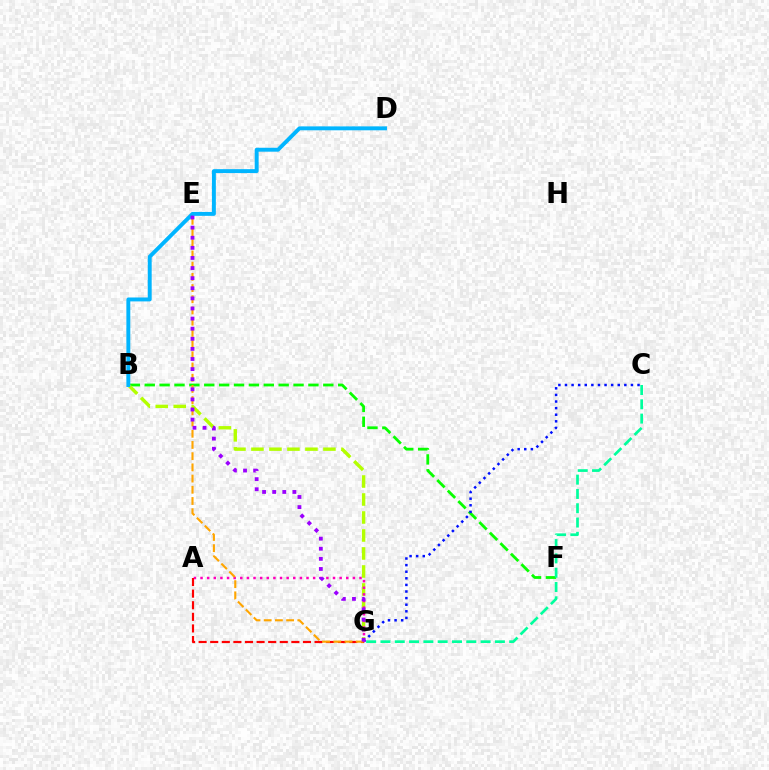{('B', 'F'): [{'color': '#08ff00', 'line_style': 'dashed', 'thickness': 2.02}], ('B', 'G'): [{'color': '#b3ff00', 'line_style': 'dashed', 'thickness': 2.44}], ('C', 'G'): [{'color': '#0010ff', 'line_style': 'dotted', 'thickness': 1.79}, {'color': '#00ff9d', 'line_style': 'dashed', 'thickness': 1.94}], ('A', 'G'): [{'color': '#ff00bd', 'line_style': 'dotted', 'thickness': 1.8}, {'color': '#ff0000', 'line_style': 'dashed', 'thickness': 1.58}], ('B', 'D'): [{'color': '#00b5ff', 'line_style': 'solid', 'thickness': 2.82}], ('E', 'G'): [{'color': '#ffa500', 'line_style': 'dashed', 'thickness': 1.52}, {'color': '#9b00ff', 'line_style': 'dotted', 'thickness': 2.75}]}